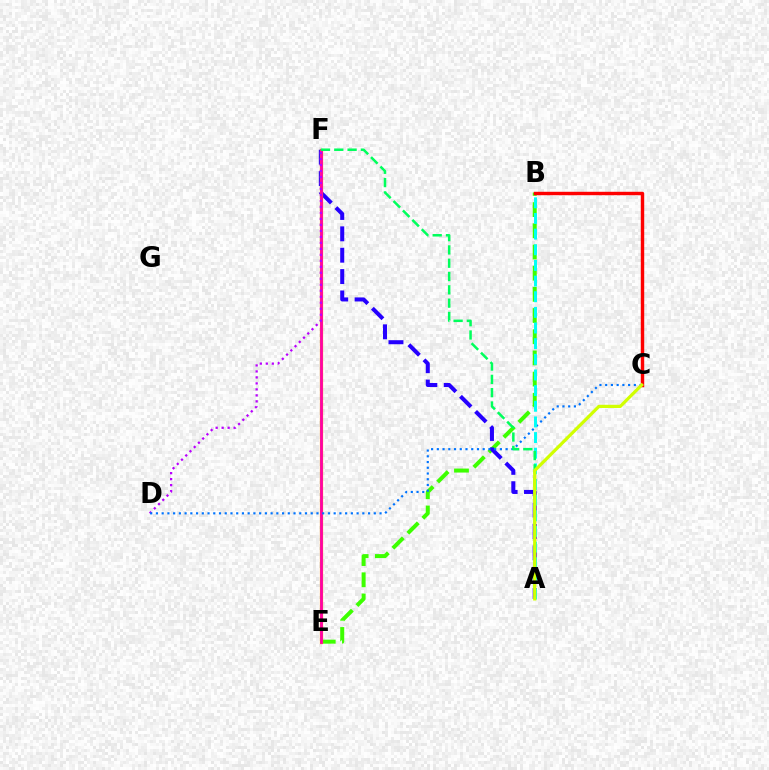{('B', 'E'): [{'color': '#3dff00', 'line_style': 'dashed', 'thickness': 2.88}], ('B', 'C'): [{'color': '#ff0000', 'line_style': 'solid', 'thickness': 2.46}], ('A', 'F'): [{'color': '#2500ff', 'line_style': 'dashed', 'thickness': 2.9}, {'color': '#00ff5c', 'line_style': 'dashed', 'thickness': 1.81}], ('E', 'F'): [{'color': '#ff9400', 'line_style': 'solid', 'thickness': 2.32}, {'color': '#ff00ac', 'line_style': 'solid', 'thickness': 1.95}], ('D', 'F'): [{'color': '#b900ff', 'line_style': 'dotted', 'thickness': 1.63}], ('C', 'D'): [{'color': '#0074ff', 'line_style': 'dotted', 'thickness': 1.56}], ('A', 'B'): [{'color': '#00fff6', 'line_style': 'dashed', 'thickness': 2.13}], ('A', 'C'): [{'color': '#d1ff00', 'line_style': 'solid', 'thickness': 2.31}]}